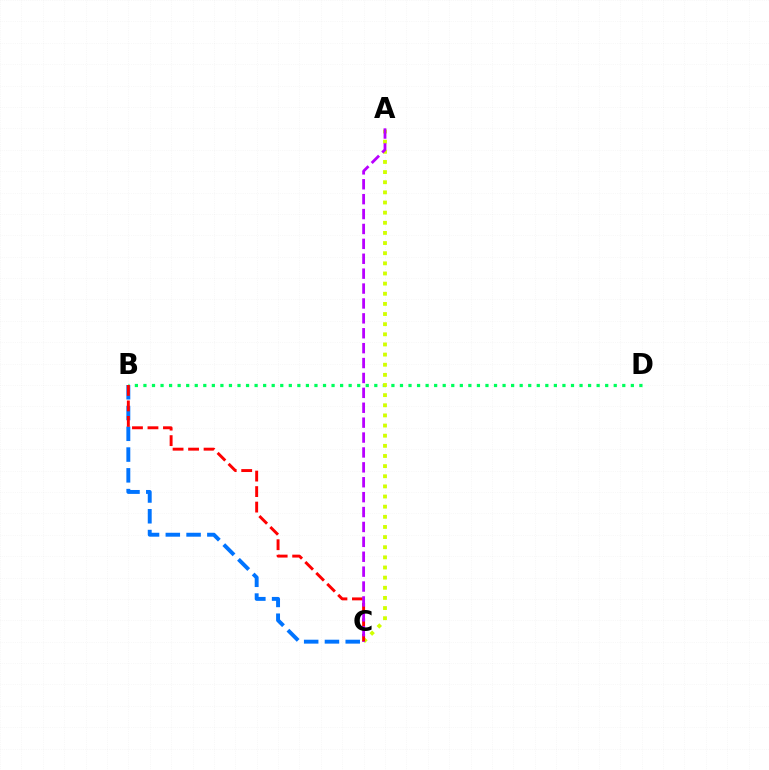{('B', 'C'): [{'color': '#0074ff', 'line_style': 'dashed', 'thickness': 2.82}, {'color': '#ff0000', 'line_style': 'dashed', 'thickness': 2.11}], ('B', 'D'): [{'color': '#00ff5c', 'line_style': 'dotted', 'thickness': 2.32}], ('A', 'C'): [{'color': '#d1ff00', 'line_style': 'dotted', 'thickness': 2.75}, {'color': '#b900ff', 'line_style': 'dashed', 'thickness': 2.02}]}